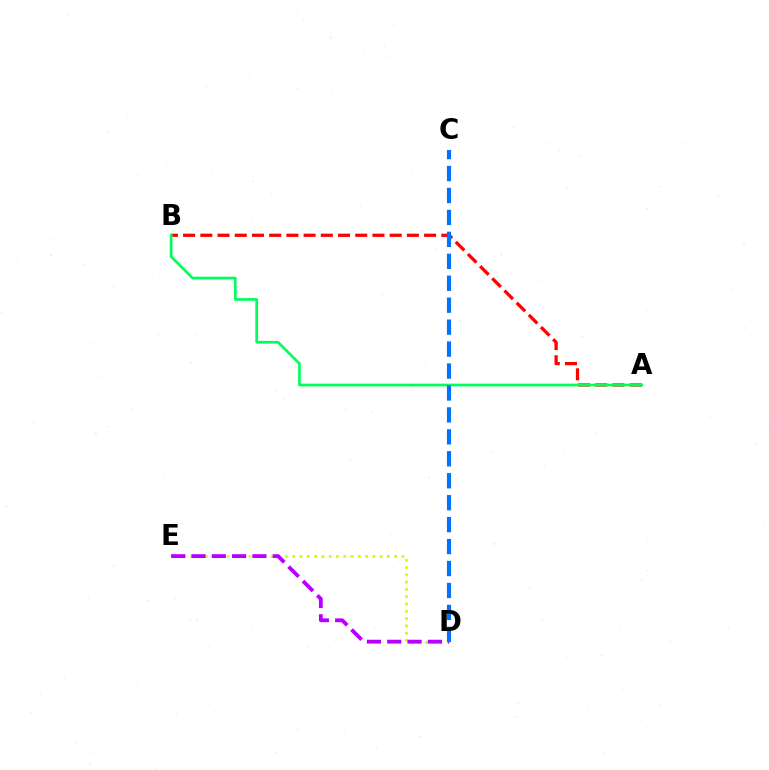{('A', 'B'): [{'color': '#ff0000', 'line_style': 'dashed', 'thickness': 2.34}, {'color': '#00ff5c', 'line_style': 'solid', 'thickness': 1.95}], ('D', 'E'): [{'color': '#d1ff00', 'line_style': 'dotted', 'thickness': 1.98}, {'color': '#b900ff', 'line_style': 'dashed', 'thickness': 2.76}], ('C', 'D'): [{'color': '#0074ff', 'line_style': 'dashed', 'thickness': 2.98}]}